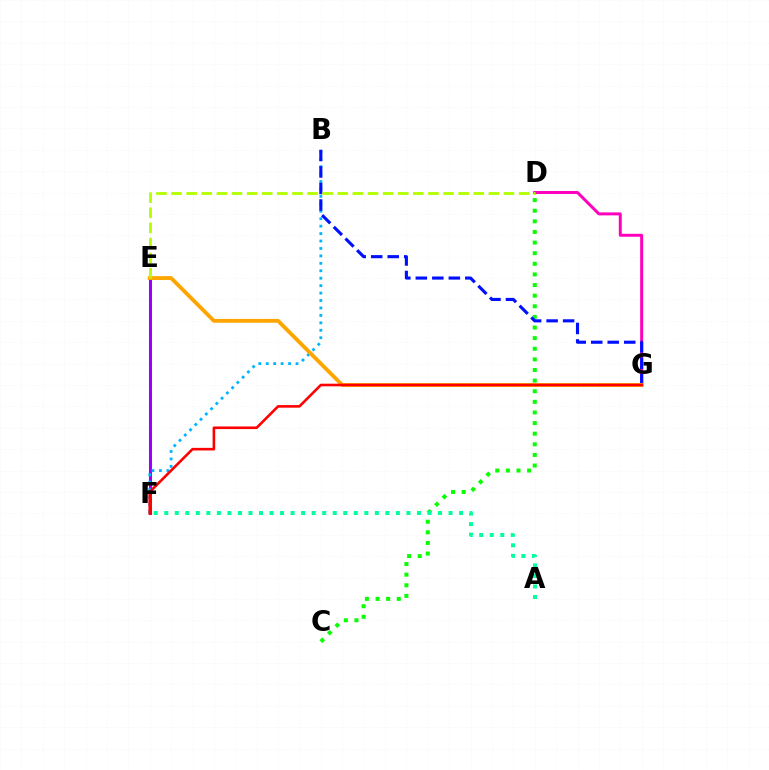{('E', 'F'): [{'color': '#9b00ff', 'line_style': 'solid', 'thickness': 2.2}], ('C', 'D'): [{'color': '#08ff00', 'line_style': 'dotted', 'thickness': 2.89}], ('B', 'F'): [{'color': '#00b5ff', 'line_style': 'dotted', 'thickness': 2.02}], ('A', 'F'): [{'color': '#00ff9d', 'line_style': 'dotted', 'thickness': 2.86}], ('D', 'G'): [{'color': '#ff00bd', 'line_style': 'solid', 'thickness': 2.14}], ('B', 'G'): [{'color': '#0010ff', 'line_style': 'dashed', 'thickness': 2.24}], ('E', 'G'): [{'color': '#ffa500', 'line_style': 'solid', 'thickness': 2.77}], ('F', 'G'): [{'color': '#ff0000', 'line_style': 'solid', 'thickness': 1.87}], ('D', 'E'): [{'color': '#b3ff00', 'line_style': 'dashed', 'thickness': 2.05}]}